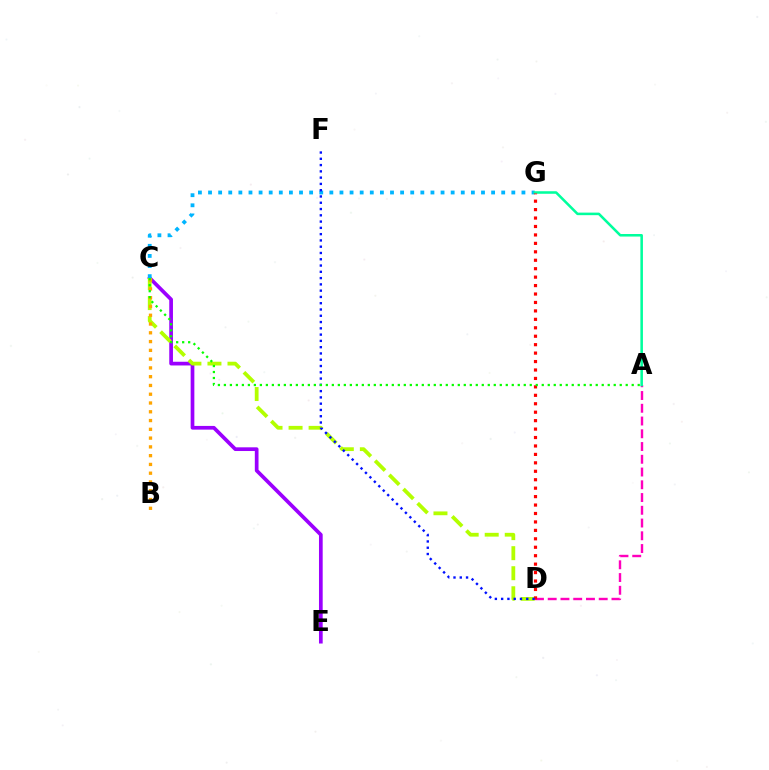{('C', 'E'): [{'color': '#9b00ff', 'line_style': 'solid', 'thickness': 2.67}], ('C', 'G'): [{'color': '#00b5ff', 'line_style': 'dotted', 'thickness': 2.75}], ('A', 'D'): [{'color': '#ff00bd', 'line_style': 'dashed', 'thickness': 1.73}], ('A', 'G'): [{'color': '#00ff9d', 'line_style': 'solid', 'thickness': 1.84}], ('C', 'D'): [{'color': '#b3ff00', 'line_style': 'dashed', 'thickness': 2.72}], ('D', 'G'): [{'color': '#ff0000', 'line_style': 'dotted', 'thickness': 2.29}], ('B', 'C'): [{'color': '#ffa500', 'line_style': 'dotted', 'thickness': 2.38}], ('D', 'F'): [{'color': '#0010ff', 'line_style': 'dotted', 'thickness': 1.71}], ('A', 'C'): [{'color': '#08ff00', 'line_style': 'dotted', 'thickness': 1.63}]}